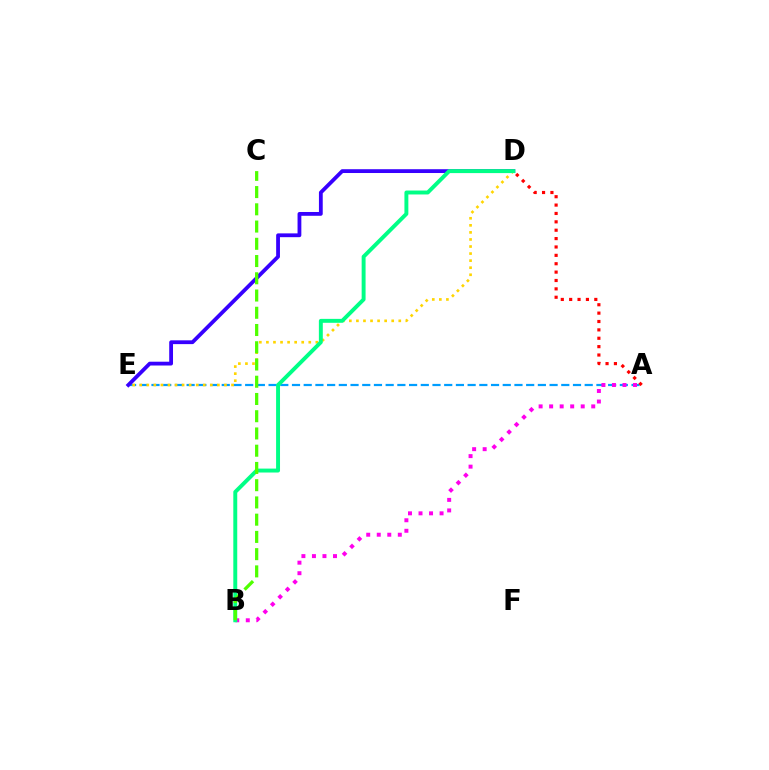{('A', 'E'): [{'color': '#009eff', 'line_style': 'dashed', 'thickness': 1.59}], ('D', 'E'): [{'color': '#ffd500', 'line_style': 'dotted', 'thickness': 1.92}, {'color': '#3700ff', 'line_style': 'solid', 'thickness': 2.73}], ('A', 'B'): [{'color': '#ff00ed', 'line_style': 'dotted', 'thickness': 2.86}], ('B', 'D'): [{'color': '#00ff86', 'line_style': 'solid', 'thickness': 2.83}], ('A', 'D'): [{'color': '#ff0000', 'line_style': 'dotted', 'thickness': 2.28}], ('B', 'C'): [{'color': '#4fff00', 'line_style': 'dashed', 'thickness': 2.34}]}